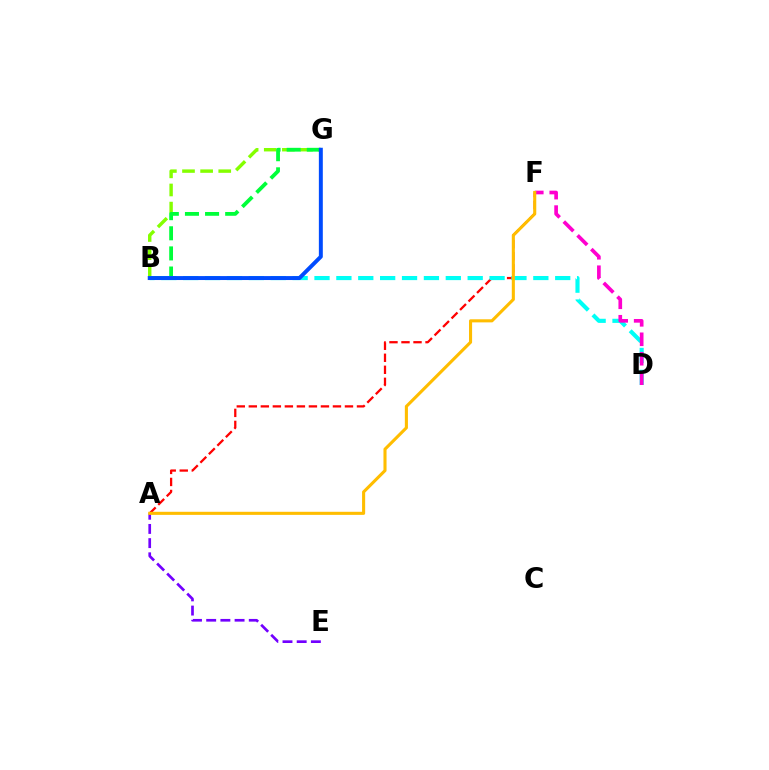{('B', 'G'): [{'color': '#84ff00', 'line_style': 'dashed', 'thickness': 2.46}, {'color': '#00ff39', 'line_style': 'dashed', 'thickness': 2.73}, {'color': '#004bff', 'line_style': 'solid', 'thickness': 2.84}], ('A', 'F'): [{'color': '#ff0000', 'line_style': 'dashed', 'thickness': 1.63}, {'color': '#ffbd00', 'line_style': 'solid', 'thickness': 2.22}], ('A', 'E'): [{'color': '#7200ff', 'line_style': 'dashed', 'thickness': 1.93}], ('B', 'D'): [{'color': '#00fff6', 'line_style': 'dashed', 'thickness': 2.97}], ('D', 'F'): [{'color': '#ff00cf', 'line_style': 'dashed', 'thickness': 2.64}]}